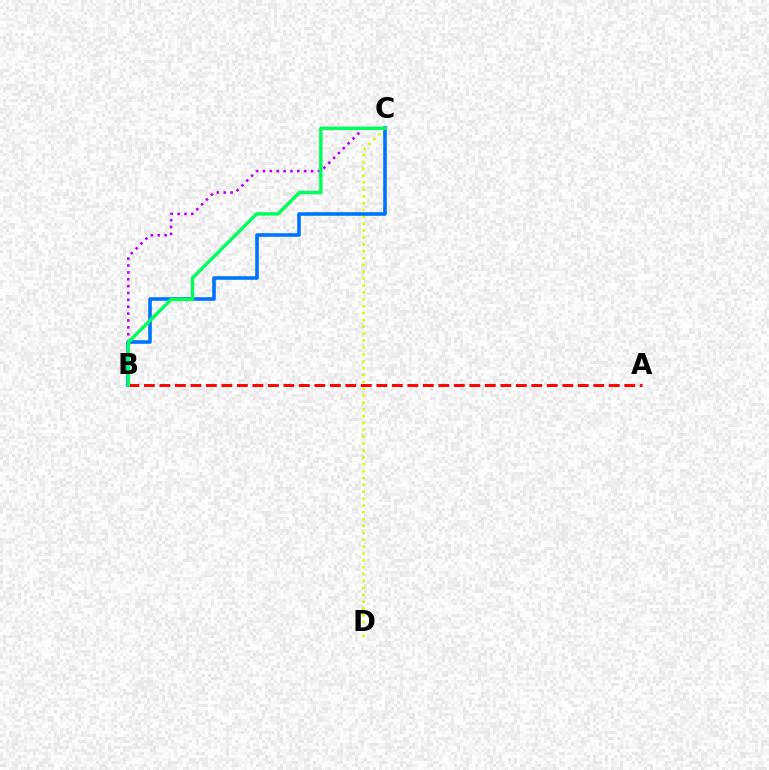{('B', 'C'): [{'color': '#b900ff', 'line_style': 'dotted', 'thickness': 1.87}, {'color': '#0074ff', 'line_style': 'solid', 'thickness': 2.59}, {'color': '#00ff5c', 'line_style': 'solid', 'thickness': 2.48}], ('C', 'D'): [{'color': '#d1ff00', 'line_style': 'dotted', 'thickness': 1.87}], ('A', 'B'): [{'color': '#ff0000', 'line_style': 'dashed', 'thickness': 2.11}]}